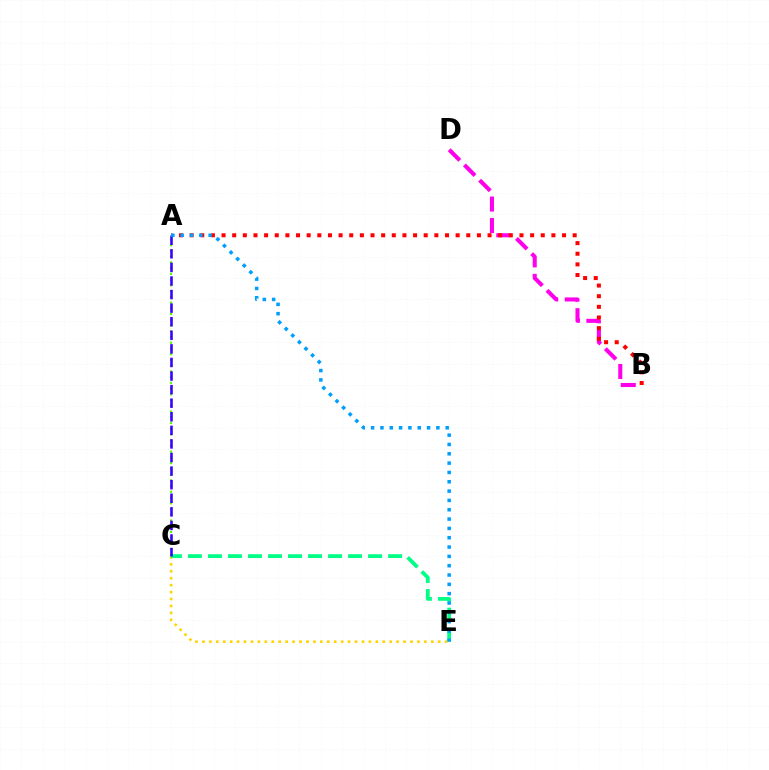{('C', 'E'): [{'color': '#ffd500', 'line_style': 'dotted', 'thickness': 1.88}, {'color': '#00ff86', 'line_style': 'dashed', 'thickness': 2.72}], ('B', 'D'): [{'color': '#ff00ed', 'line_style': 'dashed', 'thickness': 2.92}], ('A', 'B'): [{'color': '#ff0000', 'line_style': 'dotted', 'thickness': 2.89}], ('A', 'C'): [{'color': '#4fff00', 'line_style': 'dotted', 'thickness': 1.56}, {'color': '#3700ff', 'line_style': 'dashed', 'thickness': 1.84}], ('A', 'E'): [{'color': '#009eff', 'line_style': 'dotted', 'thickness': 2.53}]}